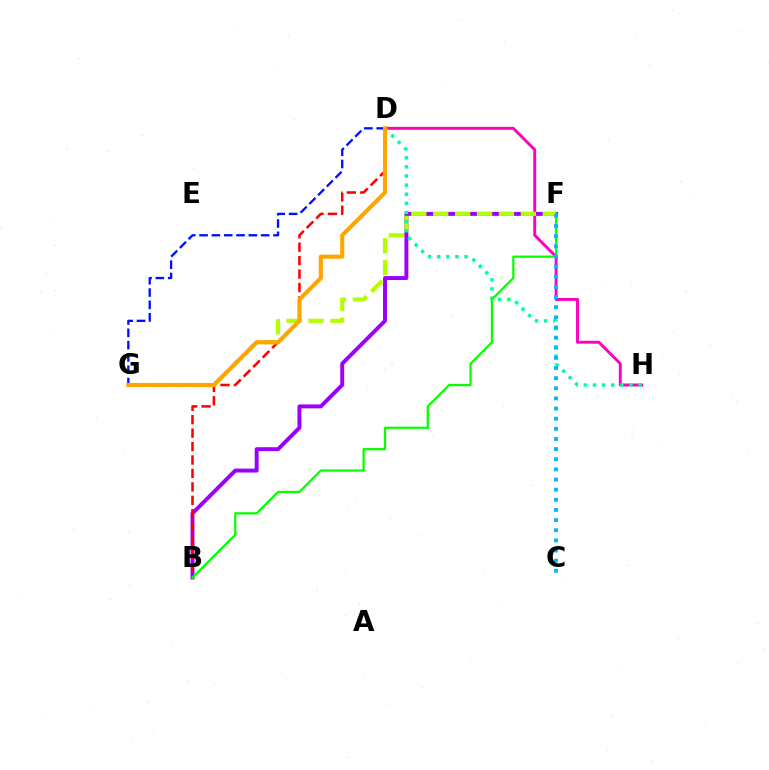{('B', 'F'): [{'color': '#9b00ff', 'line_style': 'solid', 'thickness': 2.83}, {'color': '#08ff00', 'line_style': 'solid', 'thickness': 1.63}], ('B', 'D'): [{'color': '#ff0000', 'line_style': 'dashed', 'thickness': 1.83}], ('D', 'H'): [{'color': '#ff00bd', 'line_style': 'solid', 'thickness': 2.12}, {'color': '#00ff9d', 'line_style': 'dotted', 'thickness': 2.48}], ('F', 'G'): [{'color': '#b3ff00', 'line_style': 'dashed', 'thickness': 2.98}], ('D', 'G'): [{'color': '#0010ff', 'line_style': 'dashed', 'thickness': 1.67}, {'color': '#ffa500', 'line_style': 'solid', 'thickness': 2.96}], ('C', 'F'): [{'color': '#00b5ff', 'line_style': 'dotted', 'thickness': 2.75}]}